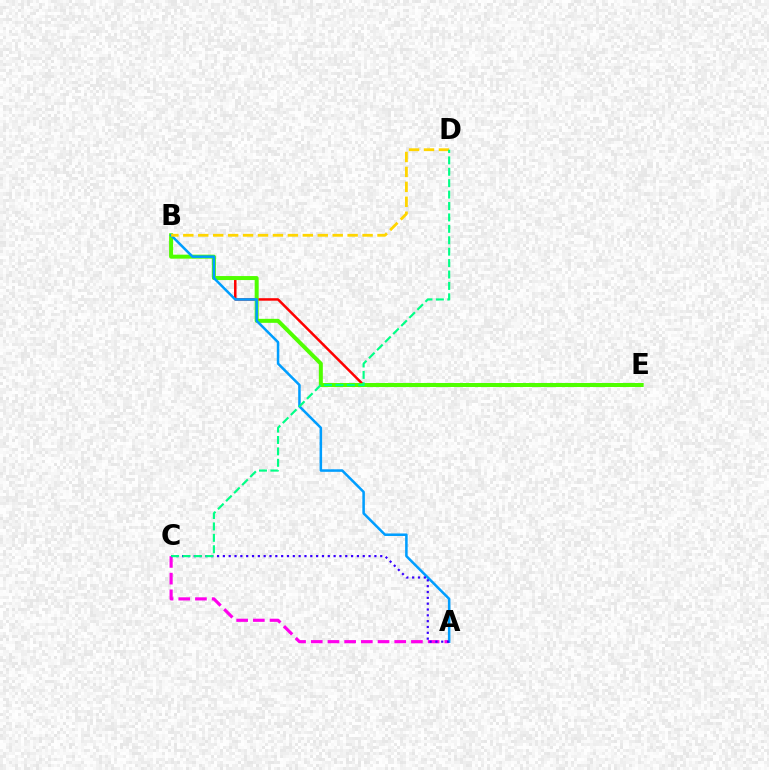{('B', 'E'): [{'color': '#ff0000', 'line_style': 'solid', 'thickness': 1.81}, {'color': '#4fff00', 'line_style': 'solid', 'thickness': 2.88}], ('A', 'C'): [{'color': '#ff00ed', 'line_style': 'dashed', 'thickness': 2.27}, {'color': '#3700ff', 'line_style': 'dotted', 'thickness': 1.58}], ('A', 'B'): [{'color': '#009eff', 'line_style': 'solid', 'thickness': 1.82}], ('B', 'D'): [{'color': '#ffd500', 'line_style': 'dashed', 'thickness': 2.03}], ('C', 'D'): [{'color': '#00ff86', 'line_style': 'dashed', 'thickness': 1.55}]}